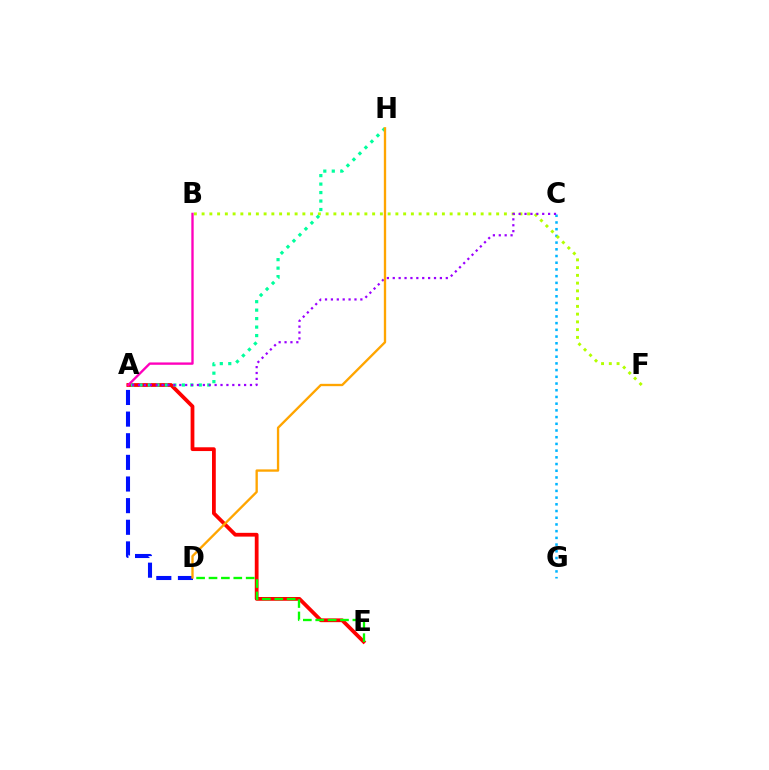{('A', 'E'): [{'color': '#ff0000', 'line_style': 'solid', 'thickness': 2.72}], ('C', 'G'): [{'color': '#00b5ff', 'line_style': 'dotted', 'thickness': 1.82}], ('D', 'E'): [{'color': '#08ff00', 'line_style': 'dashed', 'thickness': 1.68}], ('B', 'F'): [{'color': '#b3ff00', 'line_style': 'dotted', 'thickness': 2.11}], ('A', 'H'): [{'color': '#00ff9d', 'line_style': 'dotted', 'thickness': 2.3}], ('A', 'C'): [{'color': '#9b00ff', 'line_style': 'dotted', 'thickness': 1.6}], ('A', 'B'): [{'color': '#ff00bd', 'line_style': 'solid', 'thickness': 1.7}], ('A', 'D'): [{'color': '#0010ff', 'line_style': 'dashed', 'thickness': 2.94}], ('D', 'H'): [{'color': '#ffa500', 'line_style': 'solid', 'thickness': 1.68}]}